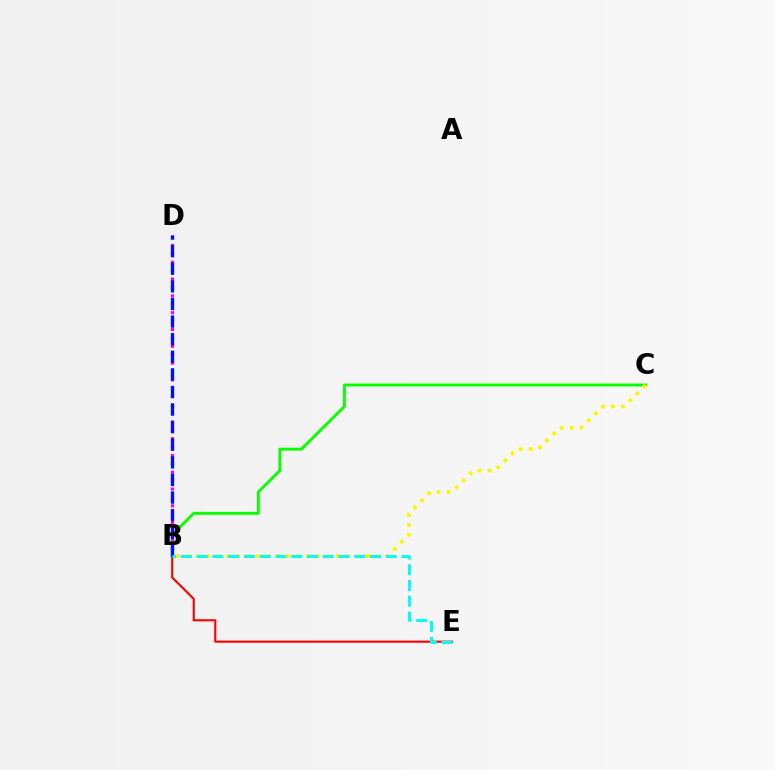{('B', 'C'): [{'color': '#08ff00', 'line_style': 'solid', 'thickness': 2.09}, {'color': '#fcf500', 'line_style': 'dotted', 'thickness': 2.71}], ('B', 'D'): [{'color': '#ee00ff', 'line_style': 'dotted', 'thickness': 2.28}, {'color': '#0010ff', 'line_style': 'dashed', 'thickness': 2.39}], ('B', 'E'): [{'color': '#ff0000', 'line_style': 'solid', 'thickness': 1.53}, {'color': '#00fff6', 'line_style': 'dashed', 'thickness': 2.14}]}